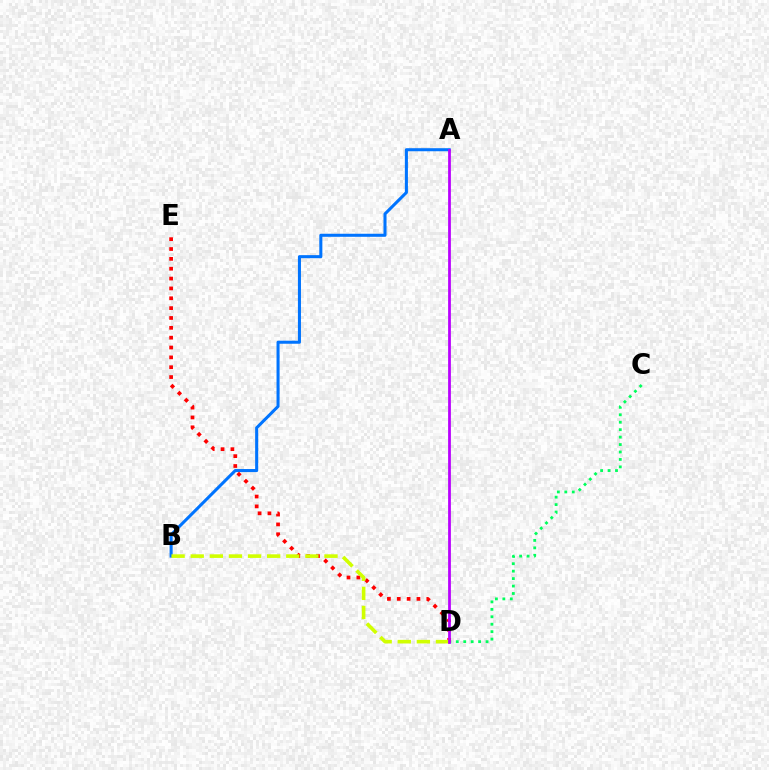{('C', 'D'): [{'color': '#00ff5c', 'line_style': 'dotted', 'thickness': 2.02}], ('A', 'B'): [{'color': '#0074ff', 'line_style': 'solid', 'thickness': 2.2}], ('D', 'E'): [{'color': '#ff0000', 'line_style': 'dotted', 'thickness': 2.68}], ('B', 'D'): [{'color': '#d1ff00', 'line_style': 'dashed', 'thickness': 2.6}], ('A', 'D'): [{'color': '#b900ff', 'line_style': 'solid', 'thickness': 1.99}]}